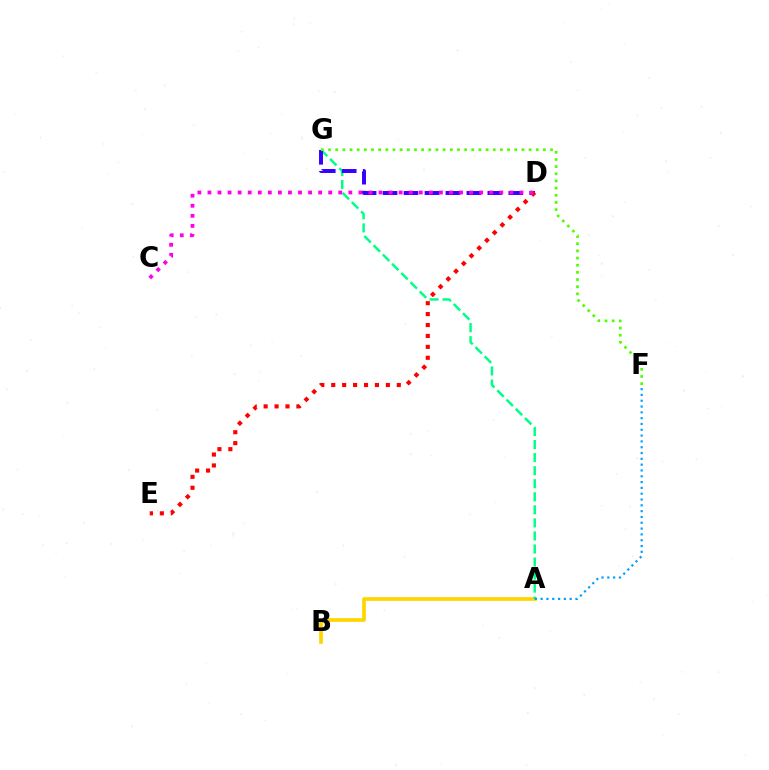{('A', 'B'): [{'color': '#ffd500', 'line_style': 'solid', 'thickness': 2.65}], ('A', 'G'): [{'color': '#00ff86', 'line_style': 'dashed', 'thickness': 1.77}], ('D', 'G'): [{'color': '#3700ff', 'line_style': 'dashed', 'thickness': 2.85}], ('A', 'F'): [{'color': '#009eff', 'line_style': 'dotted', 'thickness': 1.58}], ('D', 'E'): [{'color': '#ff0000', 'line_style': 'dotted', 'thickness': 2.97}], ('C', 'D'): [{'color': '#ff00ed', 'line_style': 'dotted', 'thickness': 2.73}], ('F', 'G'): [{'color': '#4fff00', 'line_style': 'dotted', 'thickness': 1.95}]}